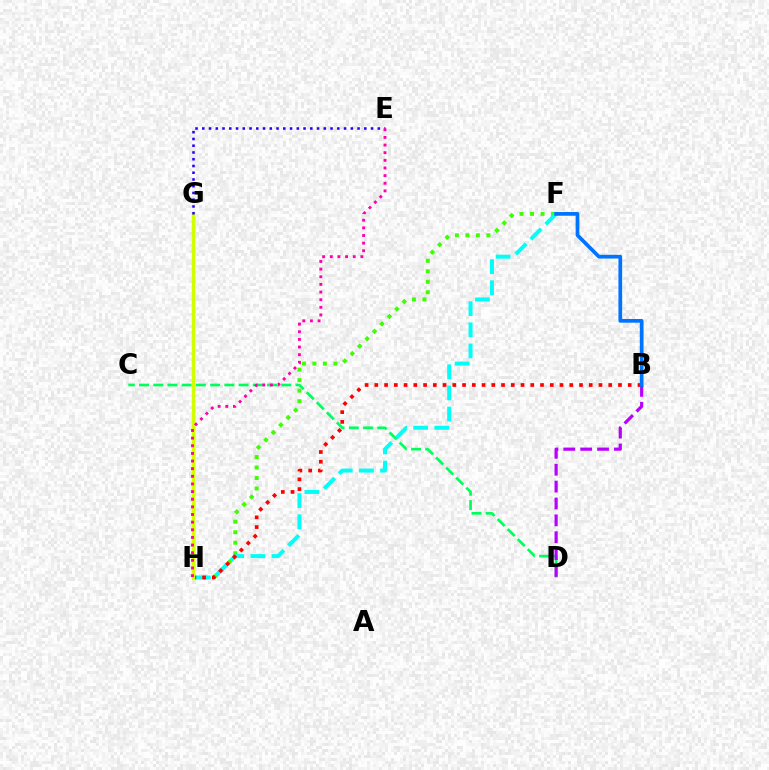{('F', 'H'): [{'color': '#3dff00', 'line_style': 'dotted', 'thickness': 2.85}, {'color': '#00fff6', 'line_style': 'dashed', 'thickness': 2.87}], ('C', 'D'): [{'color': '#00ff5c', 'line_style': 'dashed', 'thickness': 1.93}], ('B', 'D'): [{'color': '#b900ff', 'line_style': 'dashed', 'thickness': 2.29}], ('B', 'H'): [{'color': '#ff0000', 'line_style': 'dotted', 'thickness': 2.65}], ('G', 'H'): [{'color': '#ff9400', 'line_style': 'solid', 'thickness': 1.91}, {'color': '#d1ff00', 'line_style': 'solid', 'thickness': 2.49}], ('B', 'F'): [{'color': '#0074ff', 'line_style': 'solid', 'thickness': 2.68}], ('E', 'G'): [{'color': '#2500ff', 'line_style': 'dotted', 'thickness': 1.83}], ('E', 'H'): [{'color': '#ff00ac', 'line_style': 'dotted', 'thickness': 2.08}]}